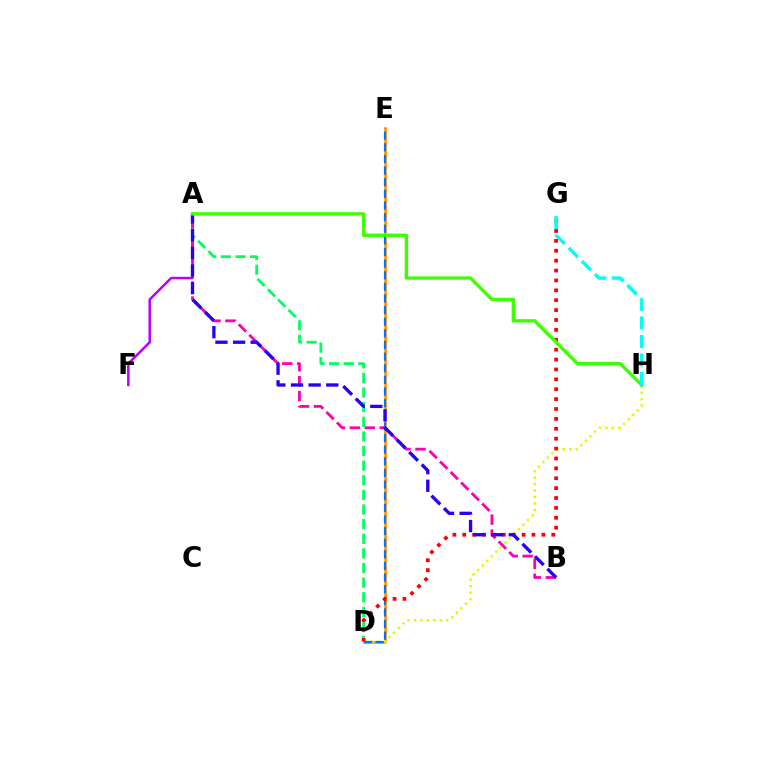{('A', 'F'): [{'color': '#b900ff', 'line_style': 'solid', 'thickness': 1.79}], ('A', 'B'): [{'color': '#ff00ac', 'line_style': 'dashed', 'thickness': 2.02}, {'color': '#2500ff', 'line_style': 'dashed', 'thickness': 2.4}], ('D', 'E'): [{'color': '#ff9400', 'line_style': 'solid', 'thickness': 1.93}, {'color': '#0074ff', 'line_style': 'dashed', 'thickness': 1.58}], ('D', 'H'): [{'color': '#d1ff00', 'line_style': 'dotted', 'thickness': 1.75}], ('A', 'D'): [{'color': '#00ff5c', 'line_style': 'dashed', 'thickness': 1.99}], ('D', 'G'): [{'color': '#ff0000', 'line_style': 'dotted', 'thickness': 2.69}], ('A', 'H'): [{'color': '#3dff00', 'line_style': 'solid', 'thickness': 2.41}], ('G', 'H'): [{'color': '#00fff6', 'line_style': 'dashed', 'thickness': 2.52}]}